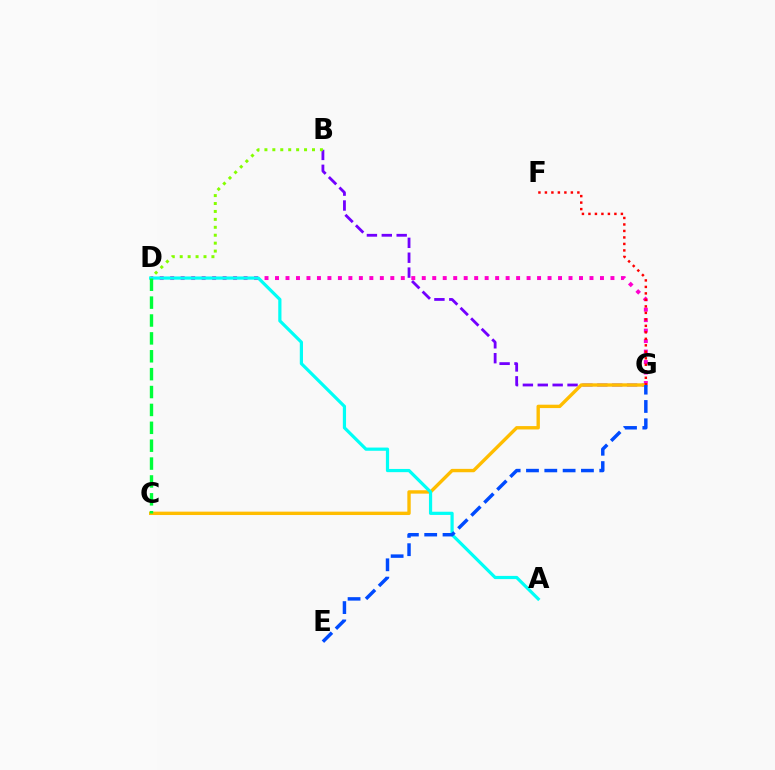{('D', 'G'): [{'color': '#ff00cf', 'line_style': 'dotted', 'thickness': 2.85}], ('B', 'G'): [{'color': '#7200ff', 'line_style': 'dashed', 'thickness': 2.02}], ('B', 'D'): [{'color': '#84ff00', 'line_style': 'dotted', 'thickness': 2.15}], ('C', 'G'): [{'color': '#ffbd00', 'line_style': 'solid', 'thickness': 2.43}], ('A', 'D'): [{'color': '#00fff6', 'line_style': 'solid', 'thickness': 2.31}], ('E', 'G'): [{'color': '#004bff', 'line_style': 'dashed', 'thickness': 2.49}], ('F', 'G'): [{'color': '#ff0000', 'line_style': 'dotted', 'thickness': 1.76}], ('C', 'D'): [{'color': '#00ff39', 'line_style': 'dashed', 'thickness': 2.43}]}